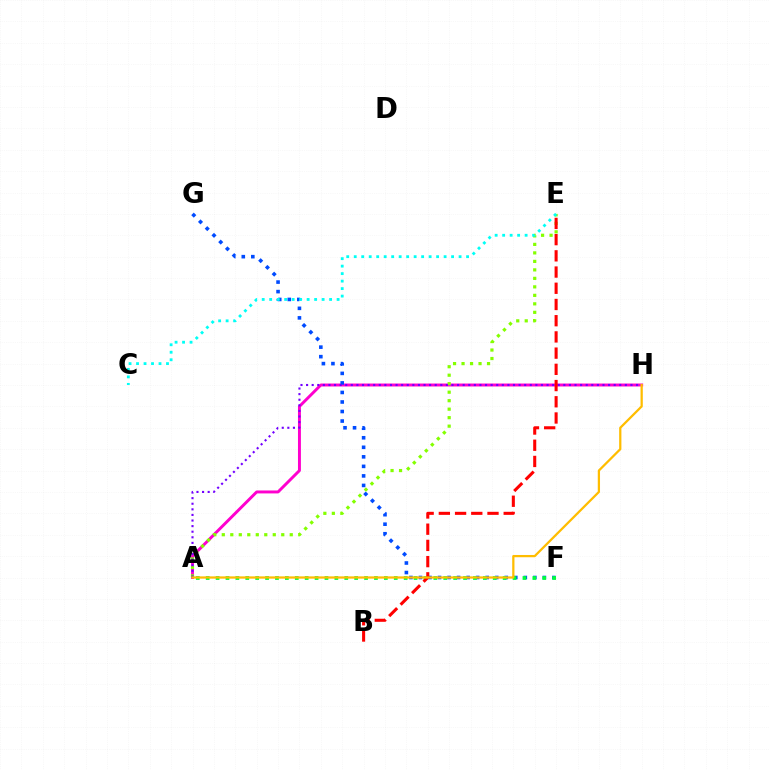{('A', 'H'): [{'color': '#ff00cf', 'line_style': 'solid', 'thickness': 2.12}, {'color': '#7200ff', 'line_style': 'dotted', 'thickness': 1.52}, {'color': '#ffbd00', 'line_style': 'solid', 'thickness': 1.62}], ('F', 'G'): [{'color': '#004bff', 'line_style': 'dotted', 'thickness': 2.59}], ('A', 'E'): [{'color': '#84ff00', 'line_style': 'dotted', 'thickness': 2.31}], ('A', 'F'): [{'color': '#00ff39', 'line_style': 'dotted', 'thickness': 2.69}], ('C', 'E'): [{'color': '#00fff6', 'line_style': 'dotted', 'thickness': 2.03}], ('B', 'E'): [{'color': '#ff0000', 'line_style': 'dashed', 'thickness': 2.2}]}